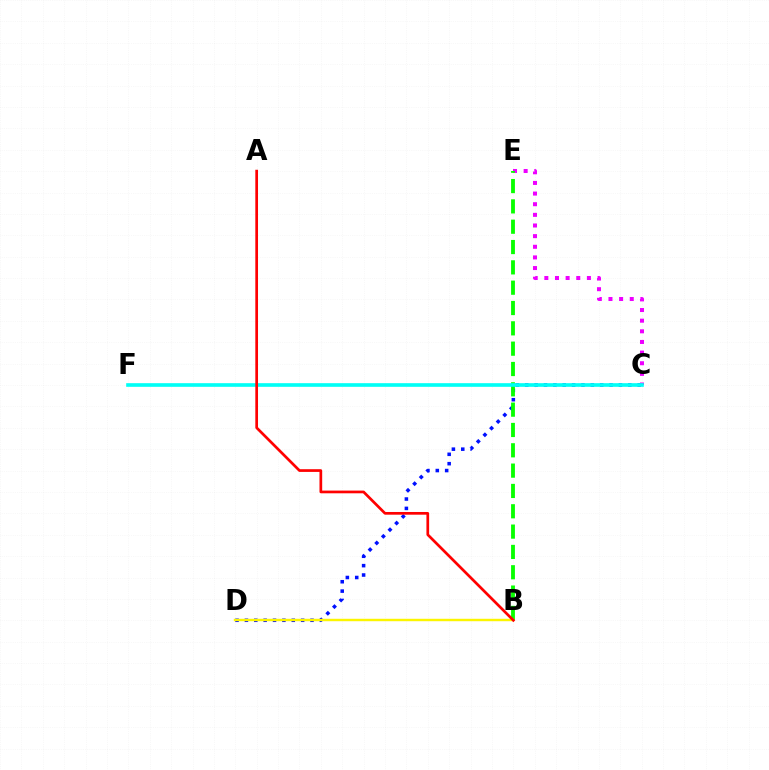{('C', 'D'): [{'color': '#0010ff', 'line_style': 'dotted', 'thickness': 2.55}], ('C', 'E'): [{'color': '#ee00ff', 'line_style': 'dotted', 'thickness': 2.89}], ('B', 'E'): [{'color': '#08ff00', 'line_style': 'dashed', 'thickness': 2.76}], ('B', 'D'): [{'color': '#fcf500', 'line_style': 'solid', 'thickness': 1.75}], ('C', 'F'): [{'color': '#00fff6', 'line_style': 'solid', 'thickness': 2.62}], ('A', 'B'): [{'color': '#ff0000', 'line_style': 'solid', 'thickness': 1.95}]}